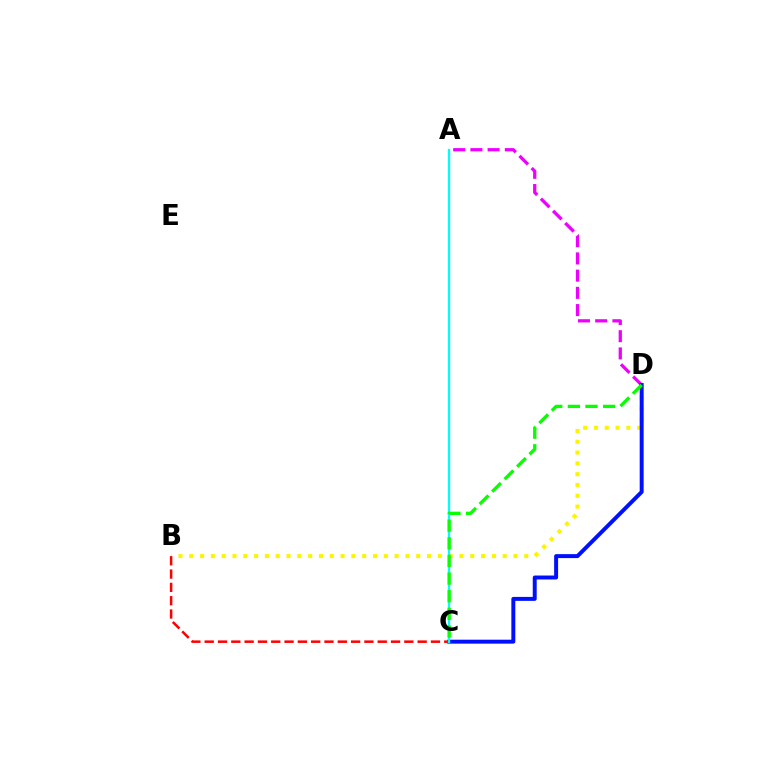{('A', 'D'): [{'color': '#ee00ff', 'line_style': 'dashed', 'thickness': 2.34}], ('B', 'D'): [{'color': '#fcf500', 'line_style': 'dotted', 'thickness': 2.94}], ('C', 'D'): [{'color': '#0010ff', 'line_style': 'solid', 'thickness': 2.85}, {'color': '#08ff00', 'line_style': 'dashed', 'thickness': 2.39}], ('B', 'C'): [{'color': '#ff0000', 'line_style': 'dashed', 'thickness': 1.81}], ('A', 'C'): [{'color': '#00fff6', 'line_style': 'solid', 'thickness': 1.68}]}